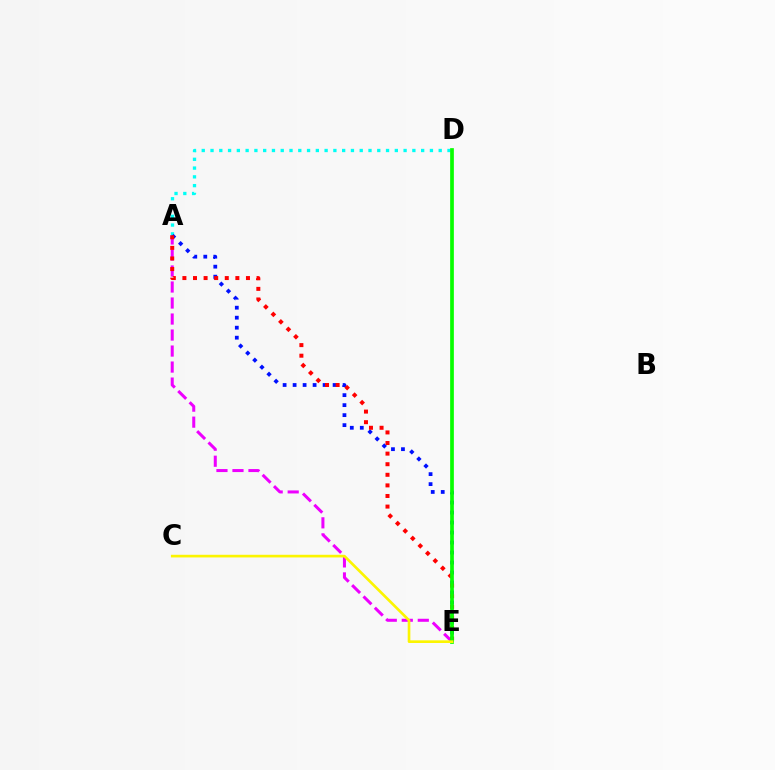{('A', 'E'): [{'color': '#ee00ff', 'line_style': 'dashed', 'thickness': 2.18}, {'color': '#0010ff', 'line_style': 'dotted', 'thickness': 2.72}, {'color': '#ff0000', 'line_style': 'dotted', 'thickness': 2.88}], ('A', 'D'): [{'color': '#00fff6', 'line_style': 'dotted', 'thickness': 2.38}], ('D', 'E'): [{'color': '#08ff00', 'line_style': 'solid', 'thickness': 2.66}], ('C', 'E'): [{'color': '#fcf500', 'line_style': 'solid', 'thickness': 1.91}]}